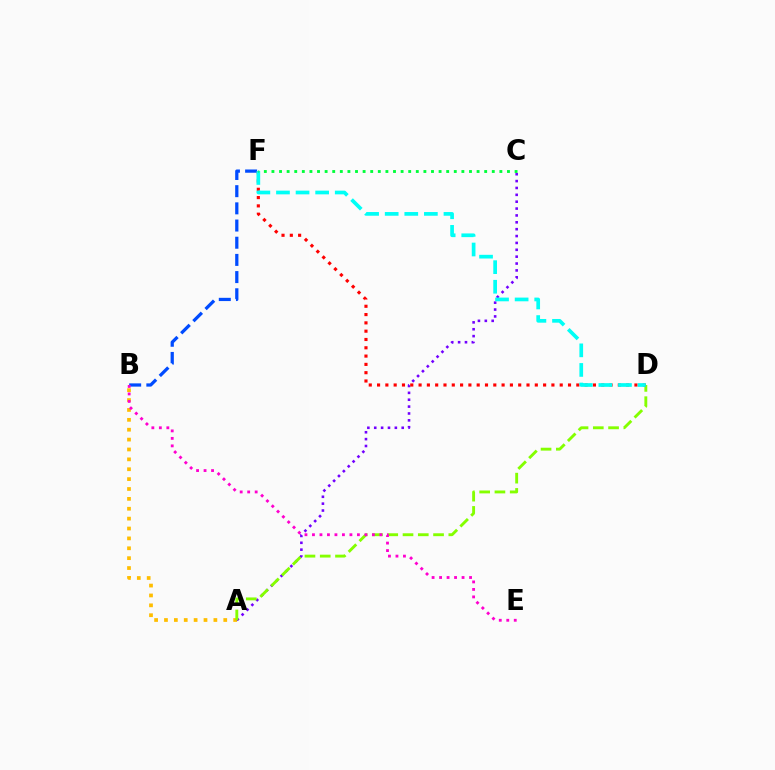{('A', 'B'): [{'color': '#ffbd00', 'line_style': 'dotted', 'thickness': 2.68}], ('A', 'C'): [{'color': '#7200ff', 'line_style': 'dotted', 'thickness': 1.87}], ('A', 'D'): [{'color': '#84ff00', 'line_style': 'dashed', 'thickness': 2.07}], ('B', 'F'): [{'color': '#004bff', 'line_style': 'dashed', 'thickness': 2.33}], ('D', 'F'): [{'color': '#ff0000', 'line_style': 'dotted', 'thickness': 2.26}, {'color': '#00fff6', 'line_style': 'dashed', 'thickness': 2.66}], ('B', 'E'): [{'color': '#ff00cf', 'line_style': 'dotted', 'thickness': 2.04}], ('C', 'F'): [{'color': '#00ff39', 'line_style': 'dotted', 'thickness': 2.06}]}